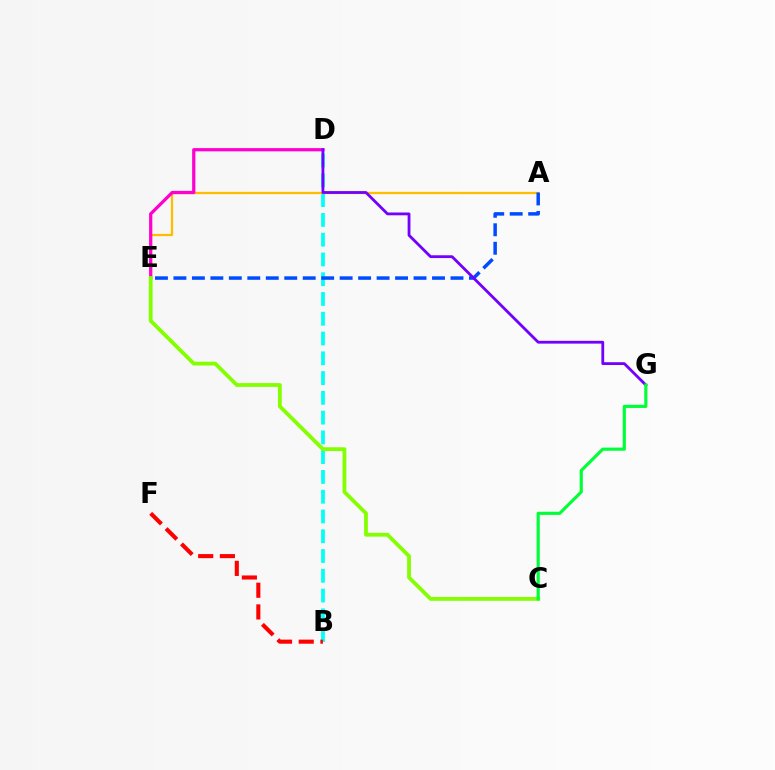{('B', 'D'): [{'color': '#00fff6', 'line_style': 'dashed', 'thickness': 2.69}], ('A', 'E'): [{'color': '#ffbd00', 'line_style': 'solid', 'thickness': 1.64}, {'color': '#004bff', 'line_style': 'dashed', 'thickness': 2.51}], ('B', 'F'): [{'color': '#ff0000', 'line_style': 'dashed', 'thickness': 2.95}], ('D', 'E'): [{'color': '#ff00cf', 'line_style': 'solid', 'thickness': 2.32}], ('C', 'E'): [{'color': '#84ff00', 'line_style': 'solid', 'thickness': 2.73}], ('D', 'G'): [{'color': '#7200ff', 'line_style': 'solid', 'thickness': 2.02}], ('C', 'G'): [{'color': '#00ff39', 'line_style': 'solid', 'thickness': 2.27}]}